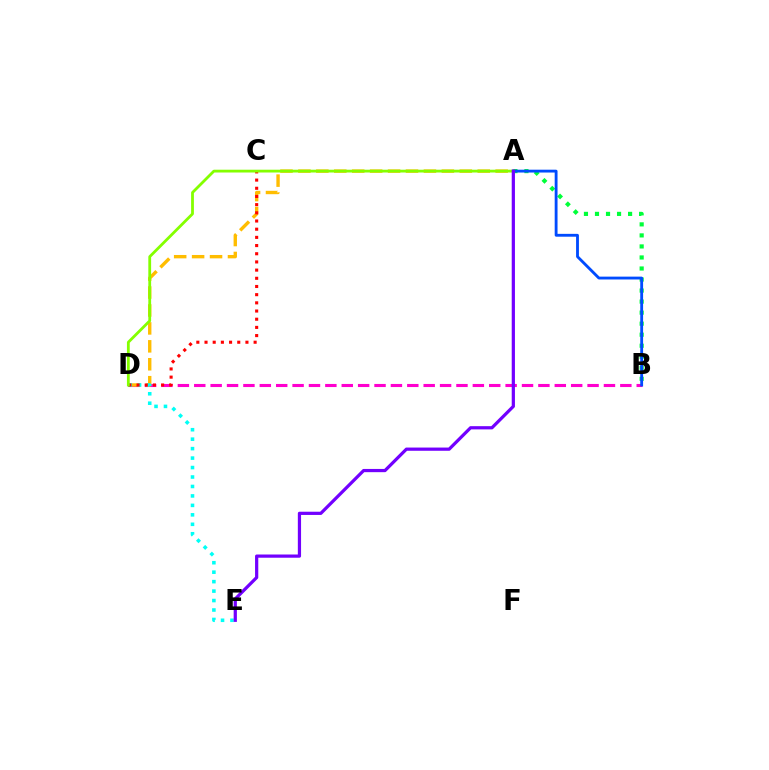{('B', 'D'): [{'color': '#ff00cf', 'line_style': 'dashed', 'thickness': 2.23}], ('A', 'B'): [{'color': '#00ff39', 'line_style': 'dotted', 'thickness': 3.0}, {'color': '#004bff', 'line_style': 'solid', 'thickness': 2.05}], ('A', 'D'): [{'color': '#ffbd00', 'line_style': 'dashed', 'thickness': 2.44}, {'color': '#84ff00', 'line_style': 'solid', 'thickness': 2.01}], ('D', 'E'): [{'color': '#00fff6', 'line_style': 'dotted', 'thickness': 2.57}], ('C', 'D'): [{'color': '#ff0000', 'line_style': 'dotted', 'thickness': 2.22}], ('A', 'E'): [{'color': '#7200ff', 'line_style': 'solid', 'thickness': 2.32}]}